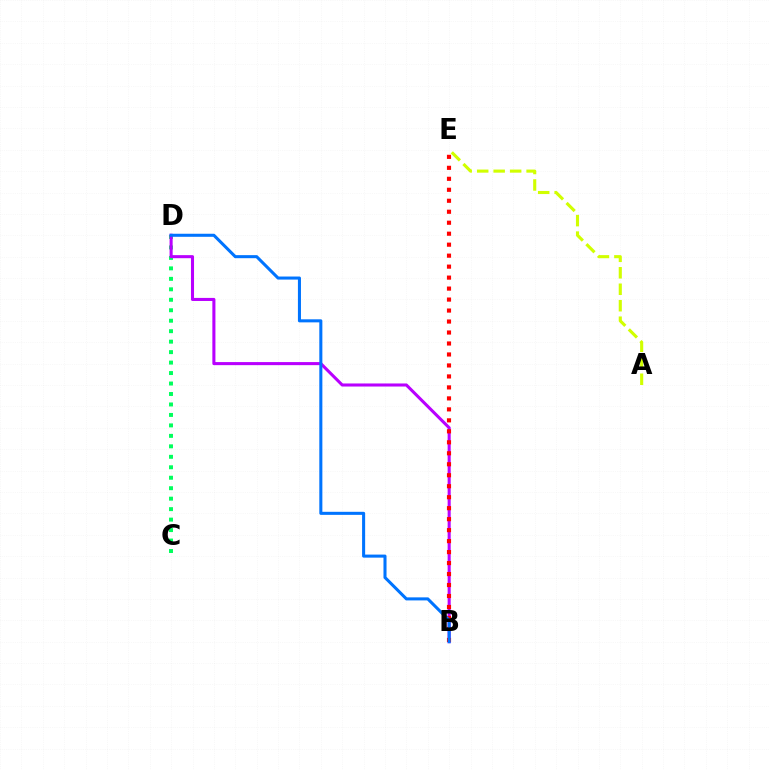{('C', 'D'): [{'color': '#00ff5c', 'line_style': 'dotted', 'thickness': 2.84}], ('B', 'D'): [{'color': '#b900ff', 'line_style': 'solid', 'thickness': 2.21}, {'color': '#0074ff', 'line_style': 'solid', 'thickness': 2.2}], ('B', 'E'): [{'color': '#ff0000', 'line_style': 'dotted', 'thickness': 2.98}], ('A', 'E'): [{'color': '#d1ff00', 'line_style': 'dashed', 'thickness': 2.24}]}